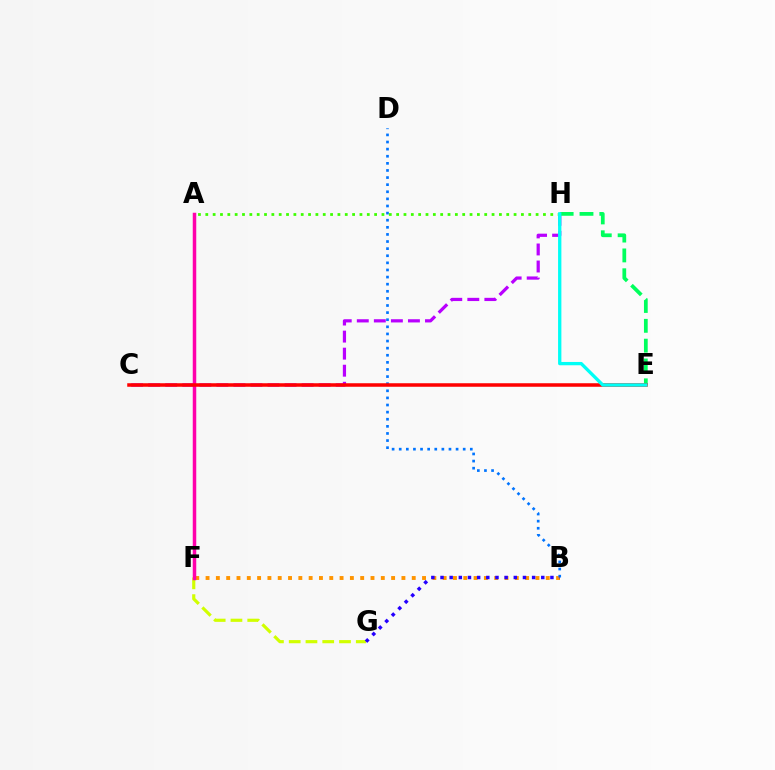{('C', 'H'): [{'color': '#b900ff', 'line_style': 'dashed', 'thickness': 2.32}], ('E', 'H'): [{'color': '#00ff5c', 'line_style': 'dashed', 'thickness': 2.7}, {'color': '#00fff6', 'line_style': 'solid', 'thickness': 2.38}], ('B', 'F'): [{'color': '#ff9400', 'line_style': 'dotted', 'thickness': 2.8}], ('F', 'G'): [{'color': '#d1ff00', 'line_style': 'dashed', 'thickness': 2.28}], ('A', 'F'): [{'color': '#ff00ac', 'line_style': 'solid', 'thickness': 2.52}], ('B', 'D'): [{'color': '#0074ff', 'line_style': 'dotted', 'thickness': 1.93}], ('A', 'H'): [{'color': '#3dff00', 'line_style': 'dotted', 'thickness': 1.99}], ('C', 'E'): [{'color': '#ff0000', 'line_style': 'solid', 'thickness': 2.54}], ('B', 'G'): [{'color': '#2500ff', 'line_style': 'dotted', 'thickness': 2.49}]}